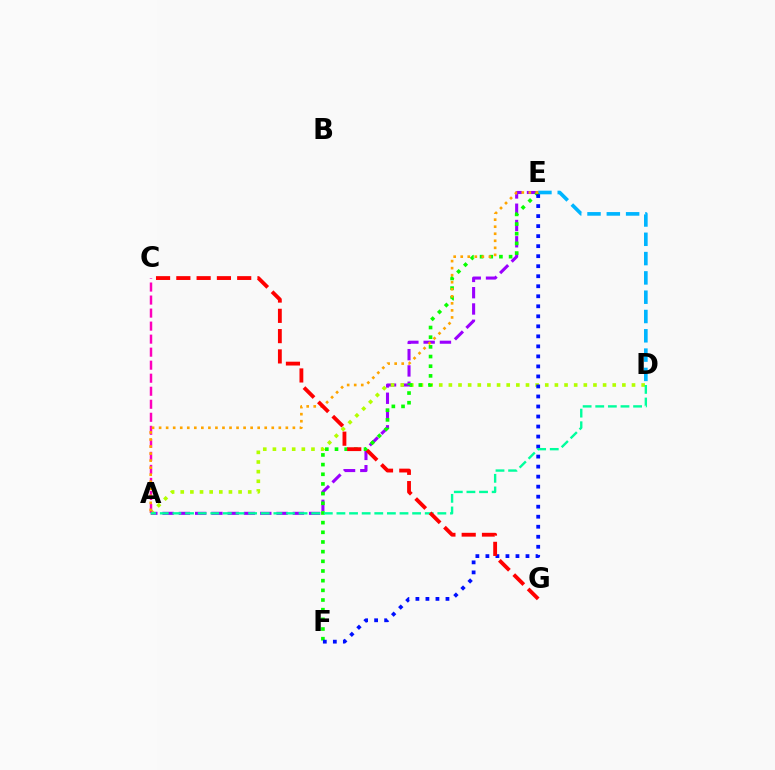{('D', 'E'): [{'color': '#00b5ff', 'line_style': 'dashed', 'thickness': 2.62}], ('A', 'E'): [{'color': '#9b00ff', 'line_style': 'dashed', 'thickness': 2.21}, {'color': '#ffa500', 'line_style': 'dotted', 'thickness': 1.91}], ('A', 'D'): [{'color': '#b3ff00', 'line_style': 'dotted', 'thickness': 2.62}, {'color': '#00ff9d', 'line_style': 'dashed', 'thickness': 1.71}], ('E', 'F'): [{'color': '#08ff00', 'line_style': 'dotted', 'thickness': 2.63}, {'color': '#0010ff', 'line_style': 'dotted', 'thickness': 2.72}], ('A', 'C'): [{'color': '#ff00bd', 'line_style': 'dashed', 'thickness': 1.77}], ('C', 'G'): [{'color': '#ff0000', 'line_style': 'dashed', 'thickness': 2.76}]}